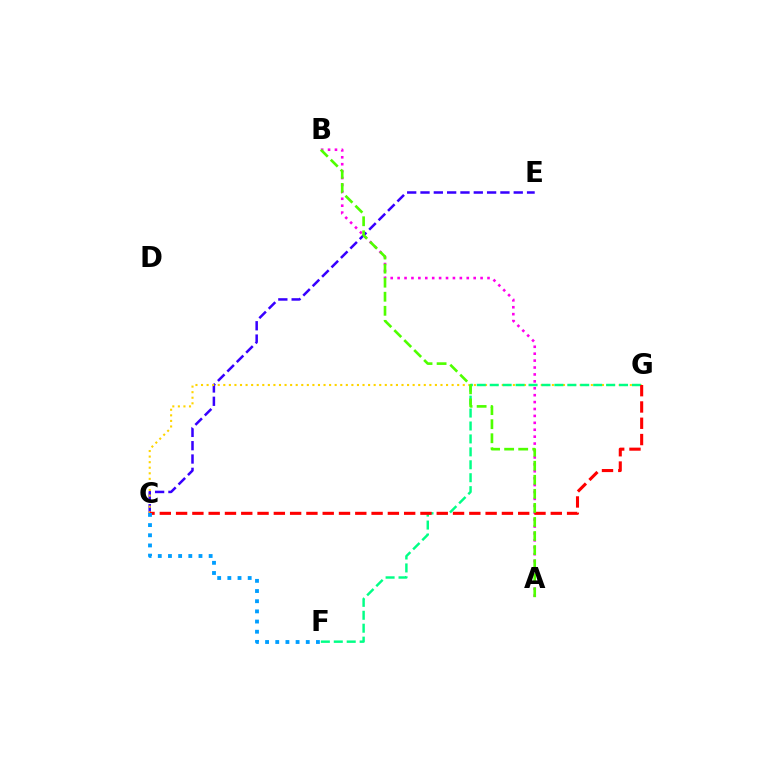{('C', 'E'): [{'color': '#3700ff', 'line_style': 'dashed', 'thickness': 1.81}], ('C', 'G'): [{'color': '#ffd500', 'line_style': 'dotted', 'thickness': 1.51}, {'color': '#ff0000', 'line_style': 'dashed', 'thickness': 2.21}], ('F', 'G'): [{'color': '#00ff86', 'line_style': 'dashed', 'thickness': 1.76}], ('A', 'B'): [{'color': '#ff00ed', 'line_style': 'dotted', 'thickness': 1.88}, {'color': '#4fff00', 'line_style': 'dashed', 'thickness': 1.91}], ('C', 'F'): [{'color': '#009eff', 'line_style': 'dotted', 'thickness': 2.76}]}